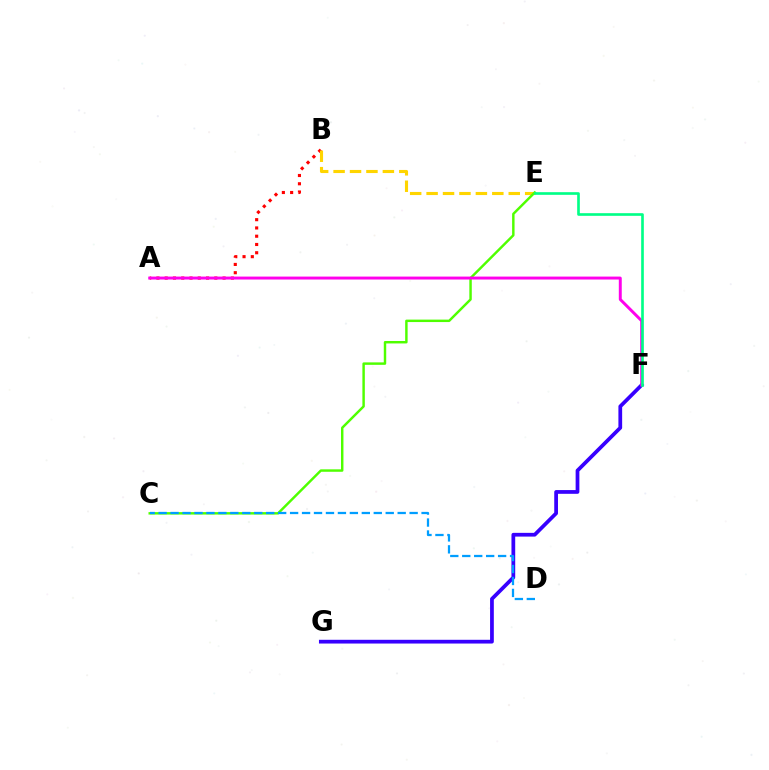{('F', 'G'): [{'color': '#3700ff', 'line_style': 'solid', 'thickness': 2.7}], ('A', 'B'): [{'color': '#ff0000', 'line_style': 'dotted', 'thickness': 2.25}], ('B', 'E'): [{'color': '#ffd500', 'line_style': 'dashed', 'thickness': 2.23}], ('C', 'E'): [{'color': '#4fff00', 'line_style': 'solid', 'thickness': 1.76}], ('A', 'F'): [{'color': '#ff00ed', 'line_style': 'solid', 'thickness': 2.12}], ('C', 'D'): [{'color': '#009eff', 'line_style': 'dashed', 'thickness': 1.62}], ('E', 'F'): [{'color': '#00ff86', 'line_style': 'solid', 'thickness': 1.91}]}